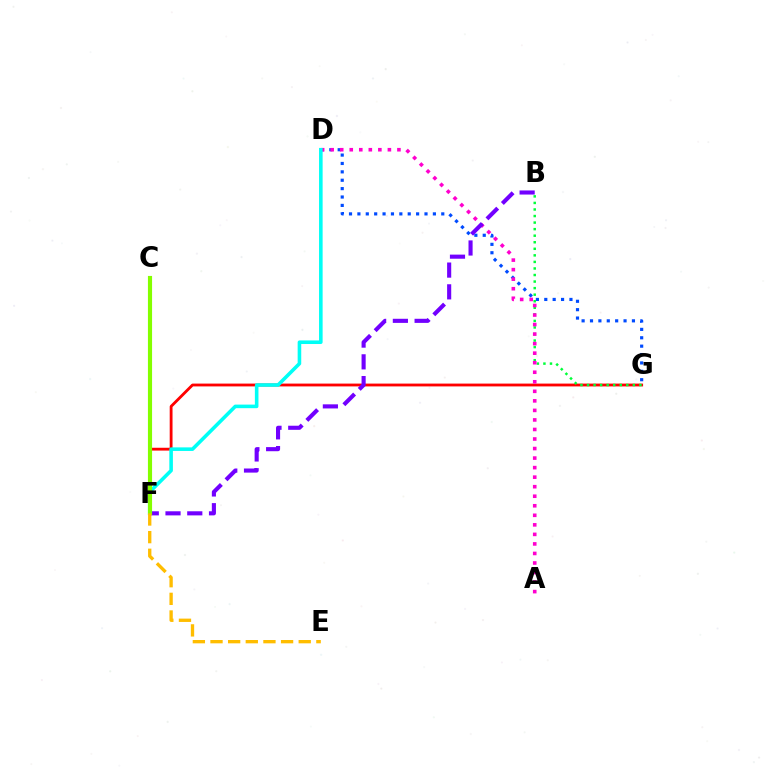{('F', 'G'): [{'color': '#ff0000', 'line_style': 'solid', 'thickness': 2.03}], ('D', 'G'): [{'color': '#004bff', 'line_style': 'dotted', 'thickness': 2.28}], ('B', 'G'): [{'color': '#00ff39', 'line_style': 'dotted', 'thickness': 1.78}], ('A', 'D'): [{'color': '#ff00cf', 'line_style': 'dotted', 'thickness': 2.59}], ('D', 'F'): [{'color': '#00fff6', 'line_style': 'solid', 'thickness': 2.58}], ('B', 'F'): [{'color': '#7200ff', 'line_style': 'dashed', 'thickness': 2.95}], ('C', 'F'): [{'color': '#84ff00', 'line_style': 'solid', 'thickness': 2.98}], ('E', 'F'): [{'color': '#ffbd00', 'line_style': 'dashed', 'thickness': 2.4}]}